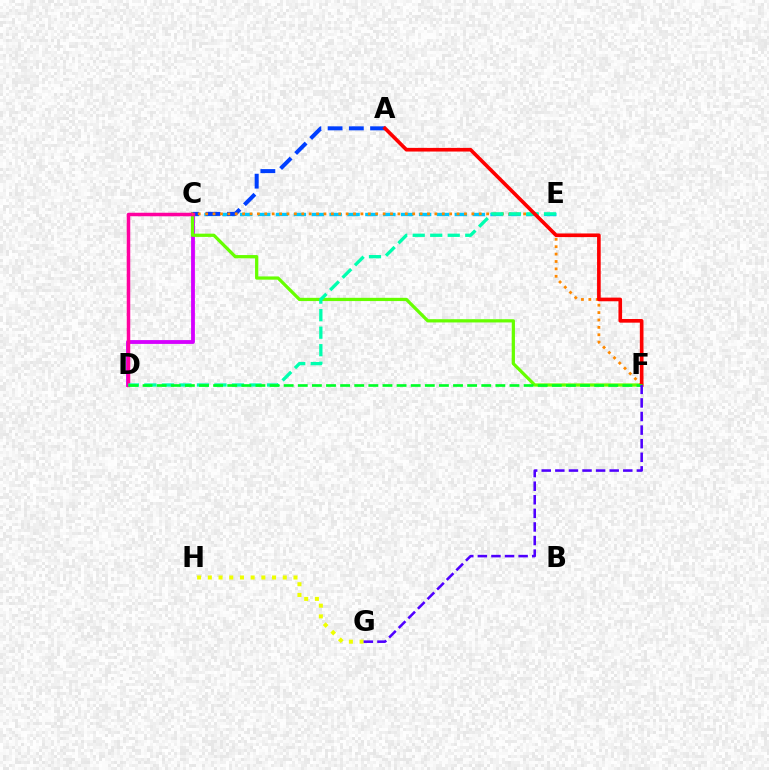{('C', 'D'): [{'color': '#d600ff', 'line_style': 'solid', 'thickness': 2.75}, {'color': '#ff00a0', 'line_style': 'solid', 'thickness': 2.52}], ('G', 'H'): [{'color': '#eeff00', 'line_style': 'dotted', 'thickness': 2.91}], ('C', 'E'): [{'color': '#00c7ff', 'line_style': 'dashed', 'thickness': 2.43}], ('C', 'F'): [{'color': '#66ff00', 'line_style': 'solid', 'thickness': 2.33}, {'color': '#ff8800', 'line_style': 'dotted', 'thickness': 2.01}], ('A', 'C'): [{'color': '#003fff', 'line_style': 'dashed', 'thickness': 2.89}], ('D', 'E'): [{'color': '#00ffaf', 'line_style': 'dashed', 'thickness': 2.38}], ('A', 'F'): [{'color': '#ff0000', 'line_style': 'solid', 'thickness': 2.62}], ('D', 'F'): [{'color': '#00ff27', 'line_style': 'dashed', 'thickness': 1.92}], ('F', 'G'): [{'color': '#4f00ff', 'line_style': 'dashed', 'thickness': 1.85}]}